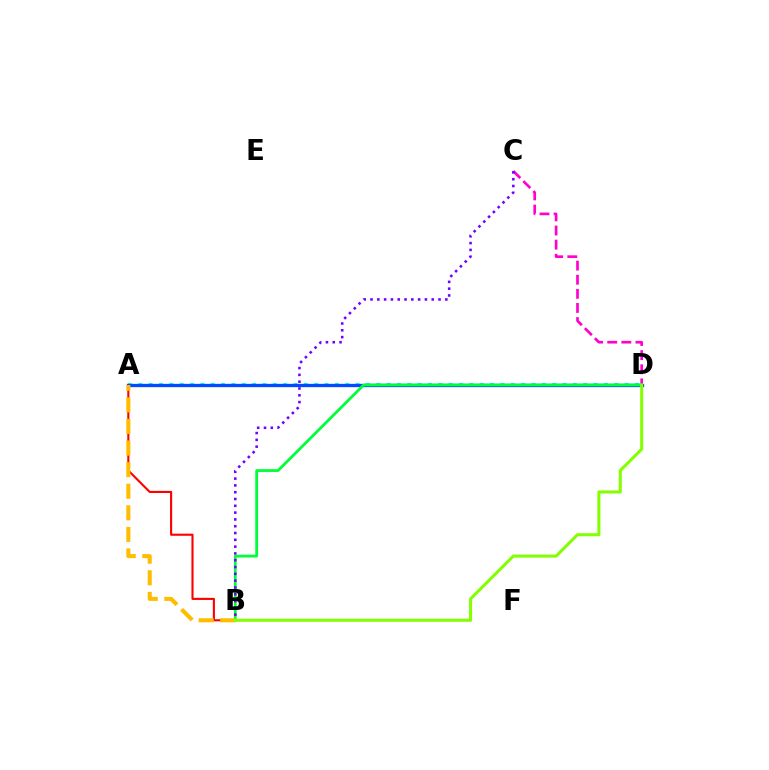{('C', 'D'): [{'color': '#ff00cf', 'line_style': 'dashed', 'thickness': 1.92}], ('A', 'B'): [{'color': '#ff0000', 'line_style': 'solid', 'thickness': 1.52}, {'color': '#ffbd00', 'line_style': 'dashed', 'thickness': 2.93}], ('A', 'D'): [{'color': '#00fff6', 'line_style': 'dotted', 'thickness': 2.81}, {'color': '#004bff', 'line_style': 'solid', 'thickness': 2.38}], ('B', 'D'): [{'color': '#00ff39', 'line_style': 'solid', 'thickness': 2.0}, {'color': '#84ff00', 'line_style': 'solid', 'thickness': 2.2}], ('B', 'C'): [{'color': '#7200ff', 'line_style': 'dotted', 'thickness': 1.85}]}